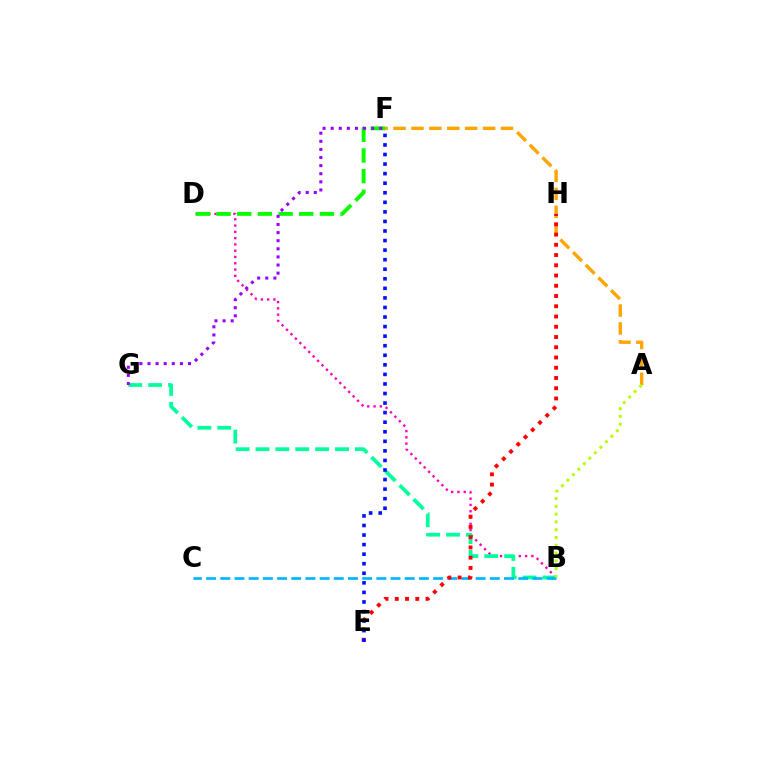{('B', 'D'): [{'color': '#ff00bd', 'line_style': 'dotted', 'thickness': 1.71}], ('D', 'F'): [{'color': '#08ff00', 'line_style': 'dashed', 'thickness': 2.81}], ('A', 'F'): [{'color': '#ffa500', 'line_style': 'dashed', 'thickness': 2.43}], ('B', 'G'): [{'color': '#00ff9d', 'line_style': 'dashed', 'thickness': 2.7}], ('F', 'G'): [{'color': '#9b00ff', 'line_style': 'dotted', 'thickness': 2.2}], ('B', 'C'): [{'color': '#00b5ff', 'line_style': 'dashed', 'thickness': 1.93}], ('E', 'H'): [{'color': '#ff0000', 'line_style': 'dotted', 'thickness': 2.78}], ('A', 'B'): [{'color': '#b3ff00', 'line_style': 'dotted', 'thickness': 2.11}], ('E', 'F'): [{'color': '#0010ff', 'line_style': 'dotted', 'thickness': 2.6}]}